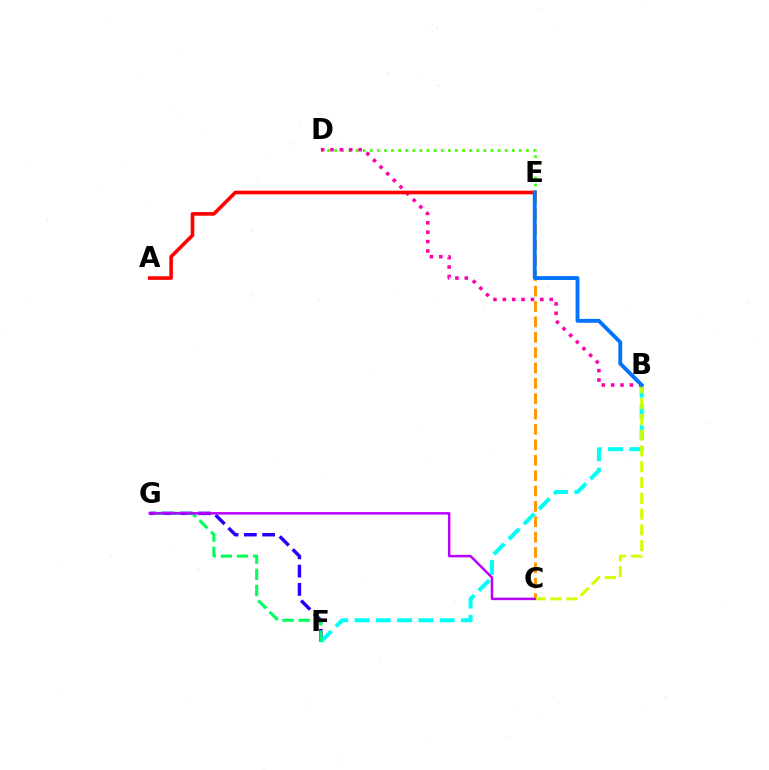{('F', 'G'): [{'color': '#2500ff', 'line_style': 'dashed', 'thickness': 2.48}, {'color': '#00ff5c', 'line_style': 'dashed', 'thickness': 2.2}], ('D', 'E'): [{'color': '#3dff00', 'line_style': 'dotted', 'thickness': 1.93}], ('B', 'F'): [{'color': '#00fff6', 'line_style': 'dashed', 'thickness': 2.89}], ('B', 'D'): [{'color': '#ff00ac', 'line_style': 'dotted', 'thickness': 2.55}], ('C', 'E'): [{'color': '#ff9400', 'line_style': 'dashed', 'thickness': 2.09}], ('B', 'C'): [{'color': '#d1ff00', 'line_style': 'dashed', 'thickness': 2.14}], ('A', 'E'): [{'color': '#ff0000', 'line_style': 'solid', 'thickness': 2.59}], ('B', 'E'): [{'color': '#0074ff', 'line_style': 'solid', 'thickness': 2.78}], ('C', 'G'): [{'color': '#b900ff', 'line_style': 'solid', 'thickness': 1.78}]}